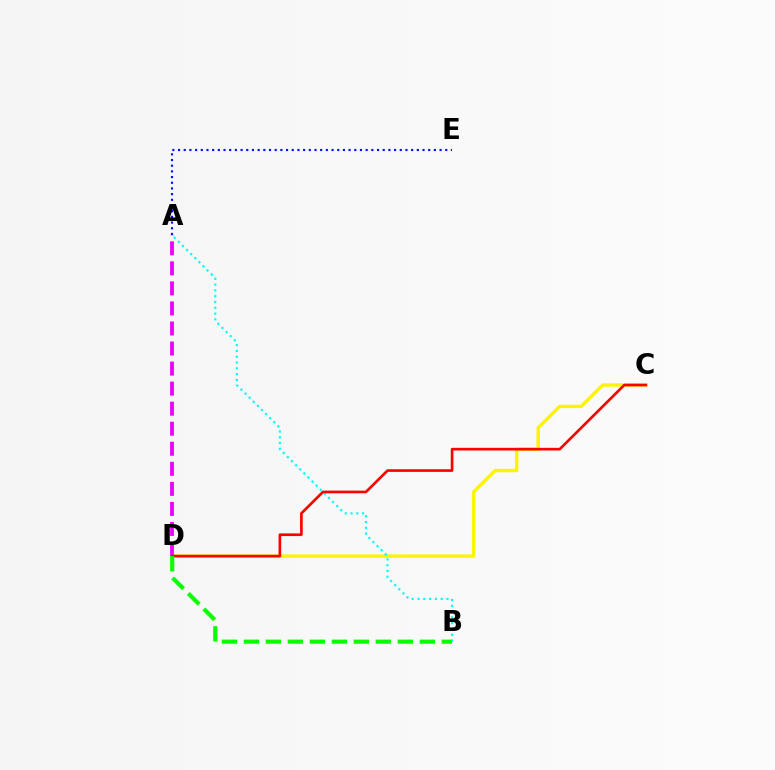{('C', 'D'): [{'color': '#fcf500', 'line_style': 'solid', 'thickness': 2.45}, {'color': '#ff0000', 'line_style': 'solid', 'thickness': 1.92}], ('A', 'E'): [{'color': '#0010ff', 'line_style': 'dotted', 'thickness': 1.54}], ('A', 'B'): [{'color': '#00fff6', 'line_style': 'dotted', 'thickness': 1.57}], ('A', 'D'): [{'color': '#ee00ff', 'line_style': 'dashed', 'thickness': 2.72}], ('B', 'D'): [{'color': '#08ff00', 'line_style': 'dashed', 'thickness': 2.99}]}